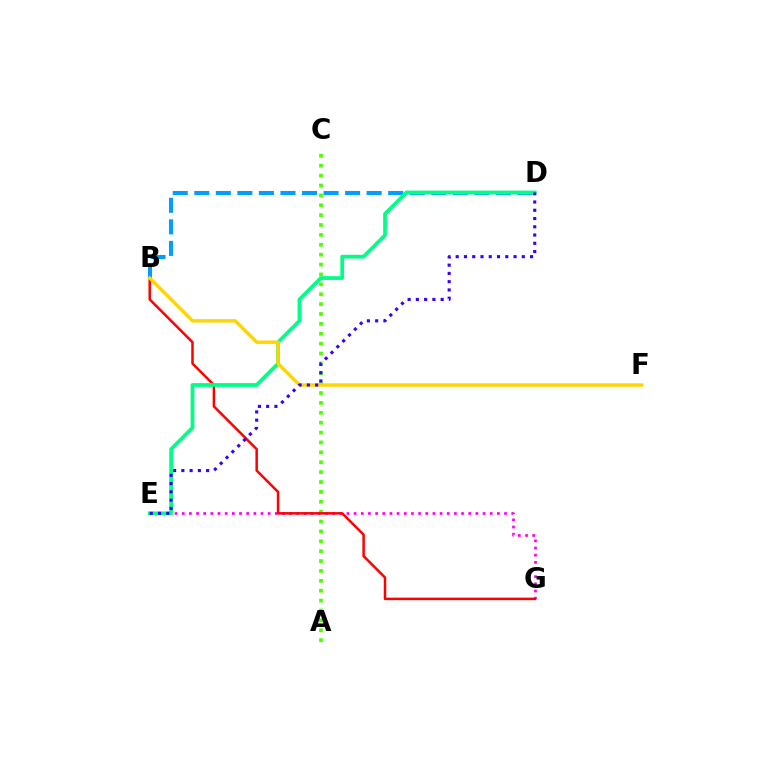{('E', 'G'): [{'color': '#ff00ed', 'line_style': 'dotted', 'thickness': 1.95}], ('A', 'C'): [{'color': '#4fff00', 'line_style': 'dotted', 'thickness': 2.69}], ('B', 'G'): [{'color': '#ff0000', 'line_style': 'solid', 'thickness': 1.8}], ('B', 'D'): [{'color': '#009eff', 'line_style': 'dashed', 'thickness': 2.93}], ('D', 'E'): [{'color': '#00ff86', 'line_style': 'solid', 'thickness': 2.71}, {'color': '#3700ff', 'line_style': 'dotted', 'thickness': 2.24}], ('B', 'F'): [{'color': '#ffd500', 'line_style': 'solid', 'thickness': 2.45}]}